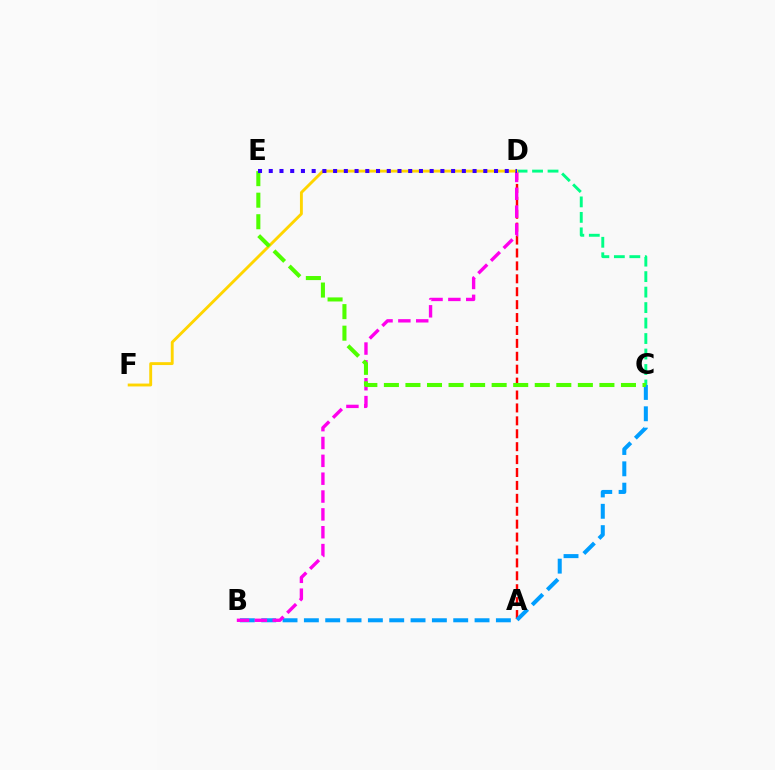{('A', 'D'): [{'color': '#ff0000', 'line_style': 'dashed', 'thickness': 1.75}], ('C', 'D'): [{'color': '#00ff86', 'line_style': 'dashed', 'thickness': 2.1}], ('B', 'C'): [{'color': '#009eff', 'line_style': 'dashed', 'thickness': 2.9}], ('B', 'D'): [{'color': '#ff00ed', 'line_style': 'dashed', 'thickness': 2.42}], ('D', 'F'): [{'color': '#ffd500', 'line_style': 'solid', 'thickness': 2.08}], ('C', 'E'): [{'color': '#4fff00', 'line_style': 'dashed', 'thickness': 2.93}], ('D', 'E'): [{'color': '#3700ff', 'line_style': 'dotted', 'thickness': 2.91}]}